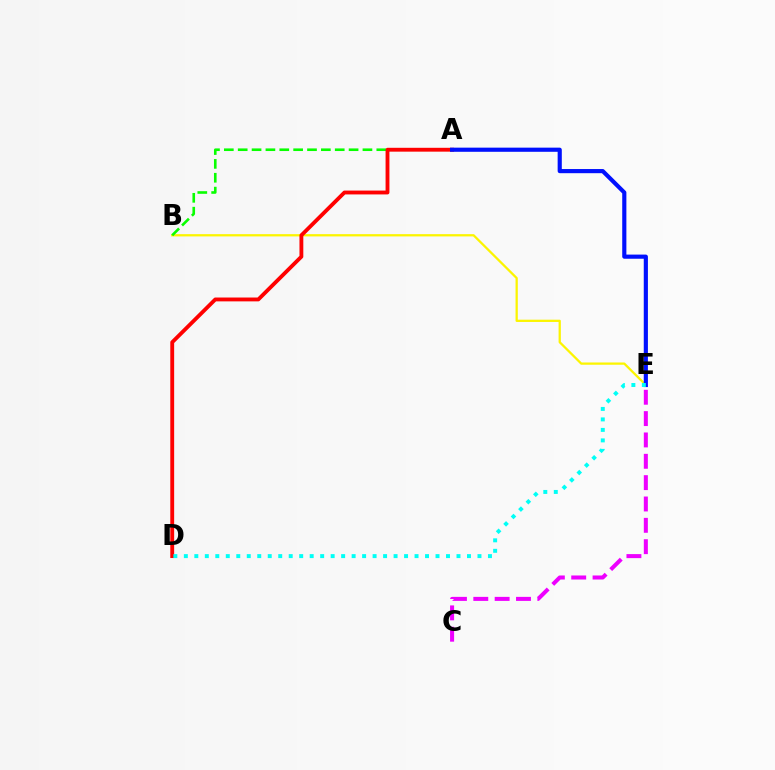{('B', 'E'): [{'color': '#fcf500', 'line_style': 'solid', 'thickness': 1.63}], ('A', 'B'): [{'color': '#08ff00', 'line_style': 'dashed', 'thickness': 1.88}], ('A', 'D'): [{'color': '#ff0000', 'line_style': 'solid', 'thickness': 2.77}], ('A', 'E'): [{'color': '#0010ff', 'line_style': 'solid', 'thickness': 2.99}], ('D', 'E'): [{'color': '#00fff6', 'line_style': 'dotted', 'thickness': 2.85}], ('C', 'E'): [{'color': '#ee00ff', 'line_style': 'dashed', 'thickness': 2.9}]}